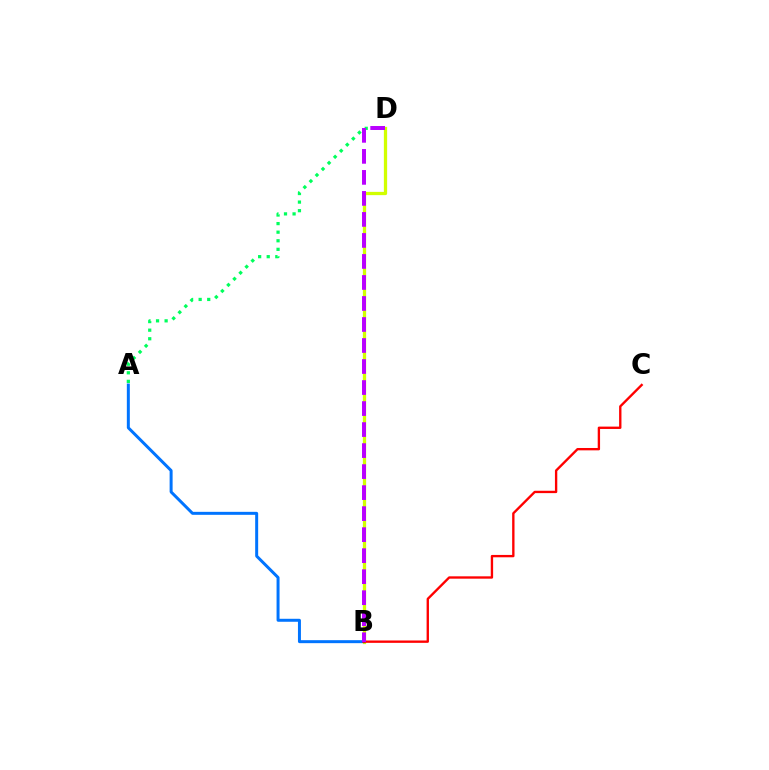{('B', 'D'): [{'color': '#d1ff00', 'line_style': 'solid', 'thickness': 2.35}, {'color': '#b900ff', 'line_style': 'dashed', 'thickness': 2.85}], ('A', 'B'): [{'color': '#0074ff', 'line_style': 'solid', 'thickness': 2.15}], ('B', 'C'): [{'color': '#ff0000', 'line_style': 'solid', 'thickness': 1.7}], ('A', 'D'): [{'color': '#00ff5c', 'line_style': 'dotted', 'thickness': 2.33}]}